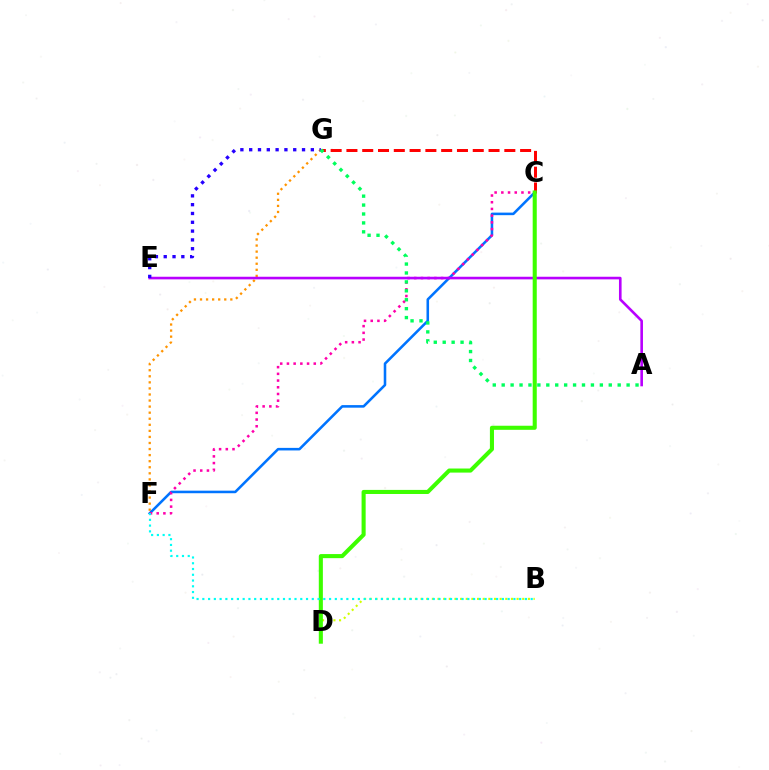{('F', 'G'): [{'color': '#ff9400', 'line_style': 'dotted', 'thickness': 1.65}], ('C', 'F'): [{'color': '#0074ff', 'line_style': 'solid', 'thickness': 1.85}, {'color': '#ff00ac', 'line_style': 'dotted', 'thickness': 1.82}], ('C', 'G'): [{'color': '#ff0000', 'line_style': 'dashed', 'thickness': 2.15}], ('A', 'E'): [{'color': '#b900ff', 'line_style': 'solid', 'thickness': 1.88}], ('B', 'D'): [{'color': '#d1ff00', 'line_style': 'dotted', 'thickness': 1.53}], ('C', 'D'): [{'color': '#3dff00', 'line_style': 'solid', 'thickness': 2.94}], ('B', 'F'): [{'color': '#00fff6', 'line_style': 'dotted', 'thickness': 1.57}], ('E', 'G'): [{'color': '#2500ff', 'line_style': 'dotted', 'thickness': 2.39}], ('A', 'G'): [{'color': '#00ff5c', 'line_style': 'dotted', 'thickness': 2.42}]}